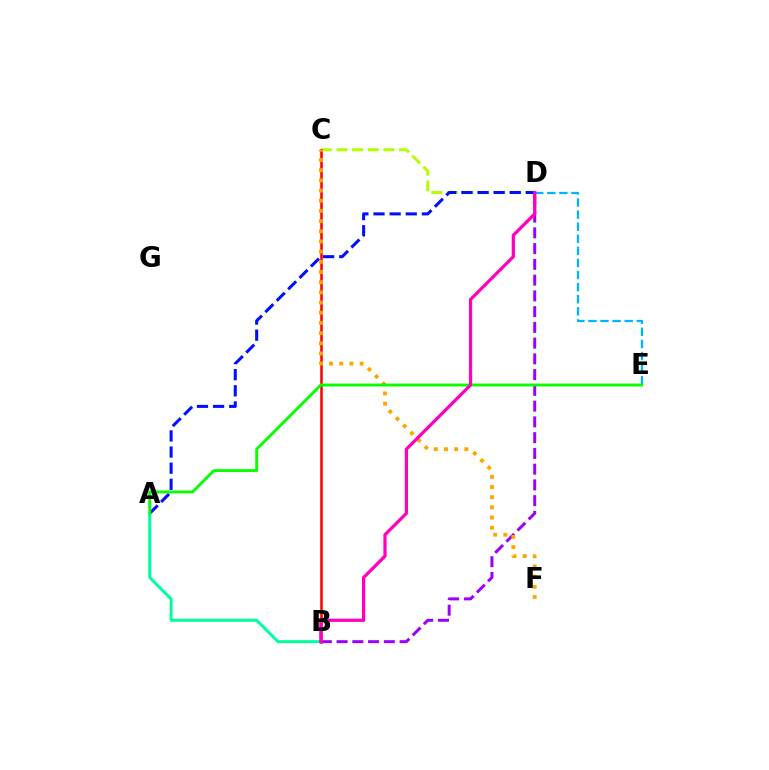{('B', 'D'): [{'color': '#9b00ff', 'line_style': 'dashed', 'thickness': 2.14}, {'color': '#ff00bd', 'line_style': 'solid', 'thickness': 2.33}], ('C', 'D'): [{'color': '#b3ff00', 'line_style': 'dashed', 'thickness': 2.12}], ('D', 'E'): [{'color': '#00b5ff', 'line_style': 'dashed', 'thickness': 1.64}], ('B', 'C'): [{'color': '#ff0000', 'line_style': 'solid', 'thickness': 1.82}], ('A', 'D'): [{'color': '#0010ff', 'line_style': 'dashed', 'thickness': 2.19}], ('C', 'F'): [{'color': '#ffa500', 'line_style': 'dotted', 'thickness': 2.77}], ('A', 'B'): [{'color': '#00ff9d', 'line_style': 'solid', 'thickness': 2.16}], ('A', 'E'): [{'color': '#08ff00', 'line_style': 'solid', 'thickness': 2.08}]}